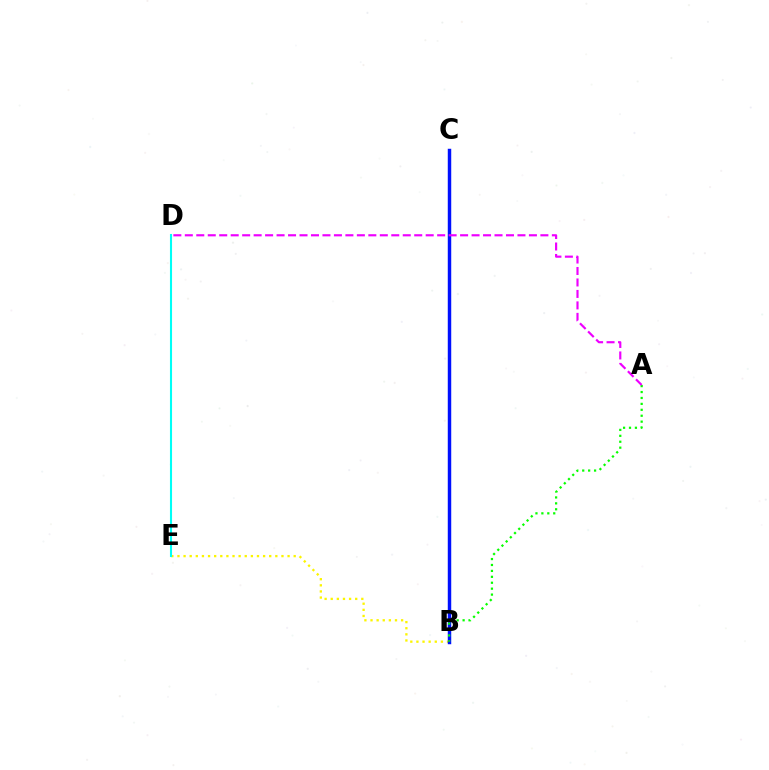{('B', 'C'): [{'color': '#ff0000', 'line_style': 'solid', 'thickness': 2.08}, {'color': '#0010ff', 'line_style': 'solid', 'thickness': 2.48}], ('B', 'E'): [{'color': '#fcf500', 'line_style': 'dotted', 'thickness': 1.66}], ('A', 'B'): [{'color': '#08ff00', 'line_style': 'dotted', 'thickness': 1.61}], ('A', 'D'): [{'color': '#ee00ff', 'line_style': 'dashed', 'thickness': 1.56}], ('D', 'E'): [{'color': '#00fff6', 'line_style': 'solid', 'thickness': 1.51}]}